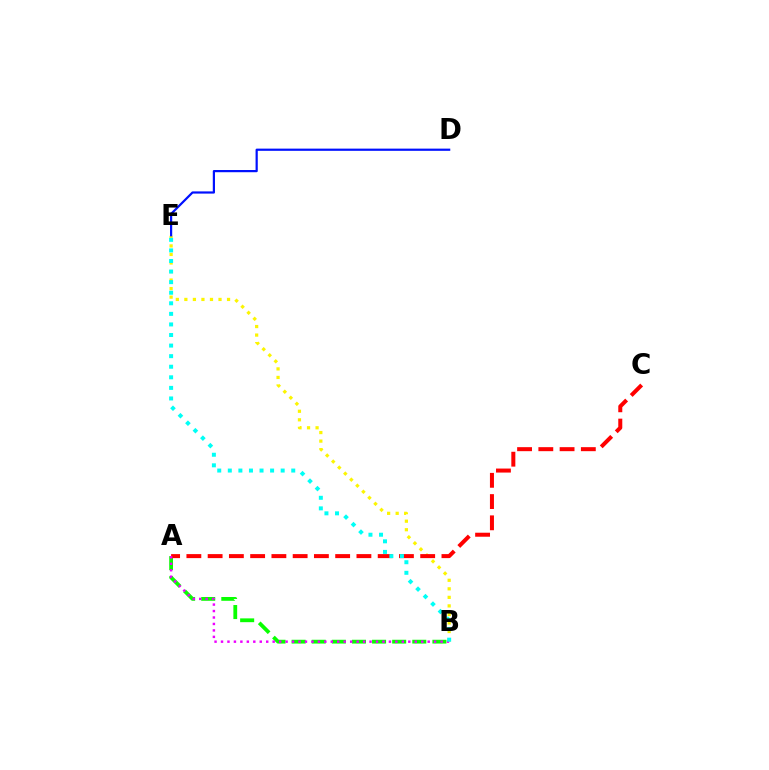{('B', 'E'): [{'color': '#fcf500', 'line_style': 'dotted', 'thickness': 2.32}, {'color': '#00fff6', 'line_style': 'dotted', 'thickness': 2.87}], ('A', 'B'): [{'color': '#08ff00', 'line_style': 'dashed', 'thickness': 2.73}, {'color': '#ee00ff', 'line_style': 'dotted', 'thickness': 1.75}], ('A', 'C'): [{'color': '#ff0000', 'line_style': 'dashed', 'thickness': 2.89}], ('D', 'E'): [{'color': '#0010ff', 'line_style': 'solid', 'thickness': 1.59}]}